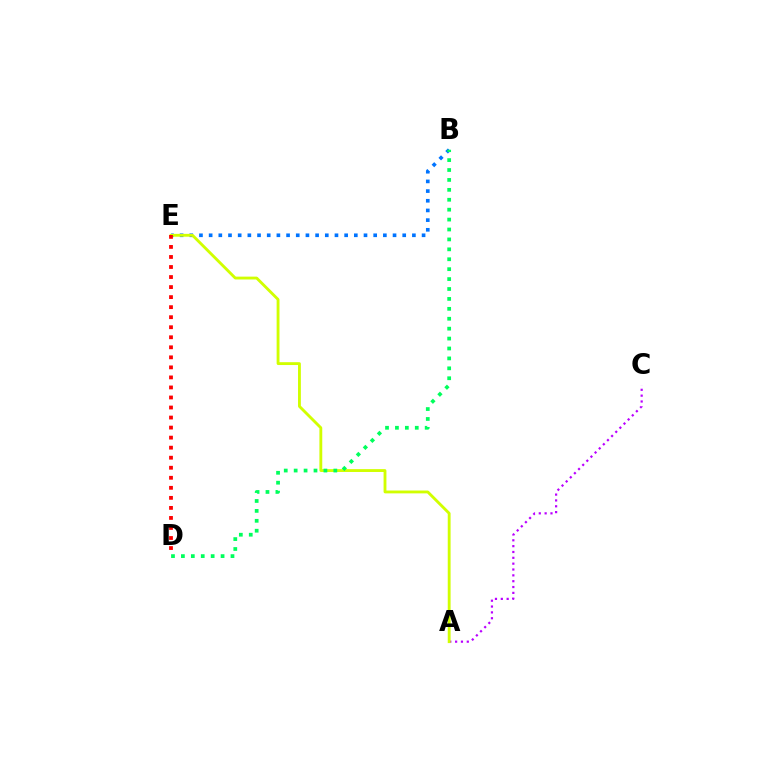{('A', 'C'): [{'color': '#b900ff', 'line_style': 'dotted', 'thickness': 1.59}], ('B', 'E'): [{'color': '#0074ff', 'line_style': 'dotted', 'thickness': 2.63}], ('A', 'E'): [{'color': '#d1ff00', 'line_style': 'solid', 'thickness': 2.05}], ('B', 'D'): [{'color': '#00ff5c', 'line_style': 'dotted', 'thickness': 2.69}], ('D', 'E'): [{'color': '#ff0000', 'line_style': 'dotted', 'thickness': 2.73}]}